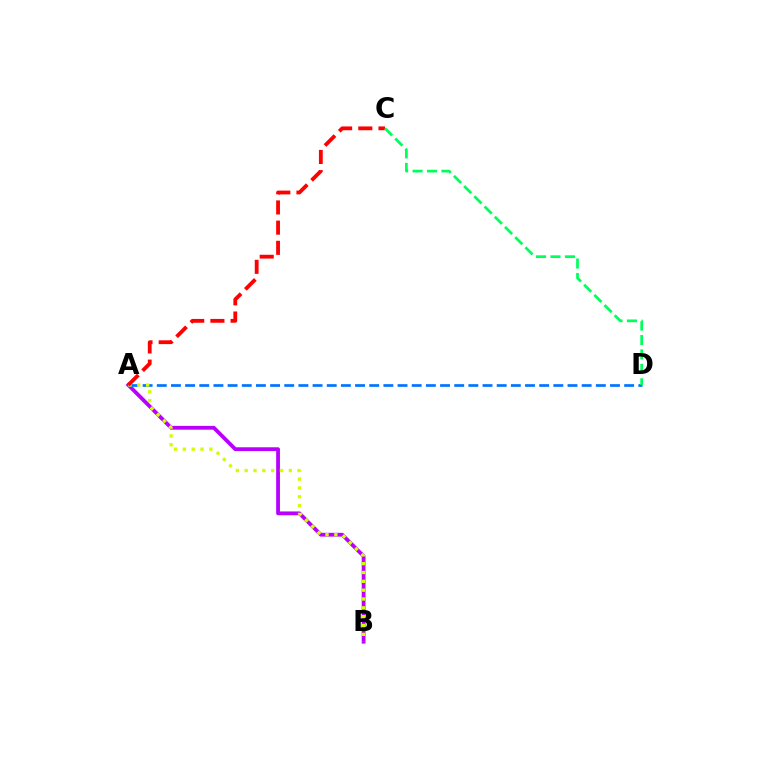{('A', 'B'): [{'color': '#b900ff', 'line_style': 'solid', 'thickness': 2.73}, {'color': '#d1ff00', 'line_style': 'dotted', 'thickness': 2.4}], ('A', 'D'): [{'color': '#0074ff', 'line_style': 'dashed', 'thickness': 1.92}], ('A', 'C'): [{'color': '#ff0000', 'line_style': 'dashed', 'thickness': 2.74}], ('C', 'D'): [{'color': '#00ff5c', 'line_style': 'dashed', 'thickness': 1.96}]}